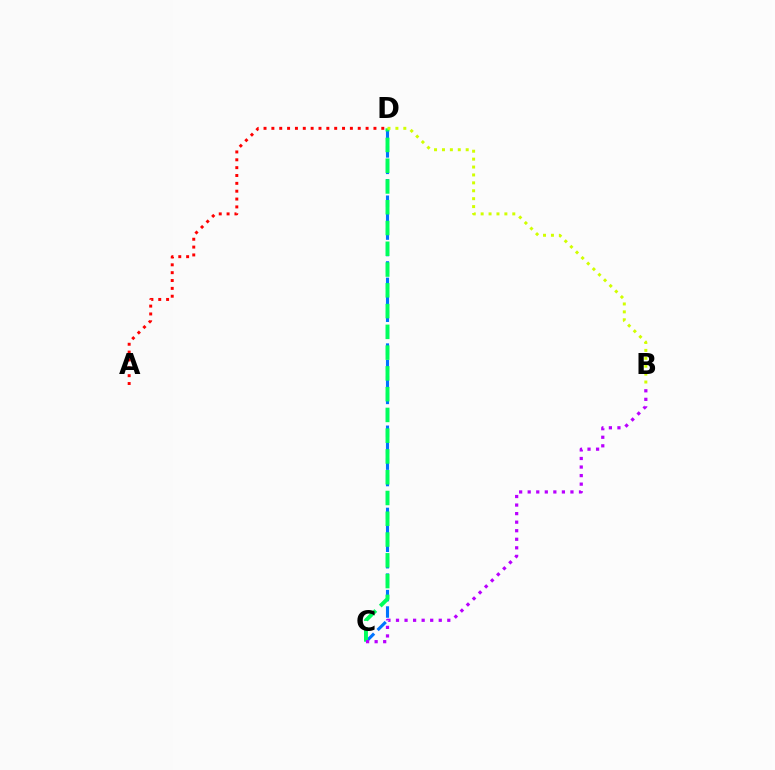{('C', 'D'): [{'color': '#0074ff', 'line_style': 'dashed', 'thickness': 2.23}, {'color': '#00ff5c', 'line_style': 'dashed', 'thickness': 2.82}], ('A', 'D'): [{'color': '#ff0000', 'line_style': 'dotted', 'thickness': 2.13}], ('B', 'D'): [{'color': '#d1ff00', 'line_style': 'dotted', 'thickness': 2.15}], ('B', 'C'): [{'color': '#b900ff', 'line_style': 'dotted', 'thickness': 2.32}]}